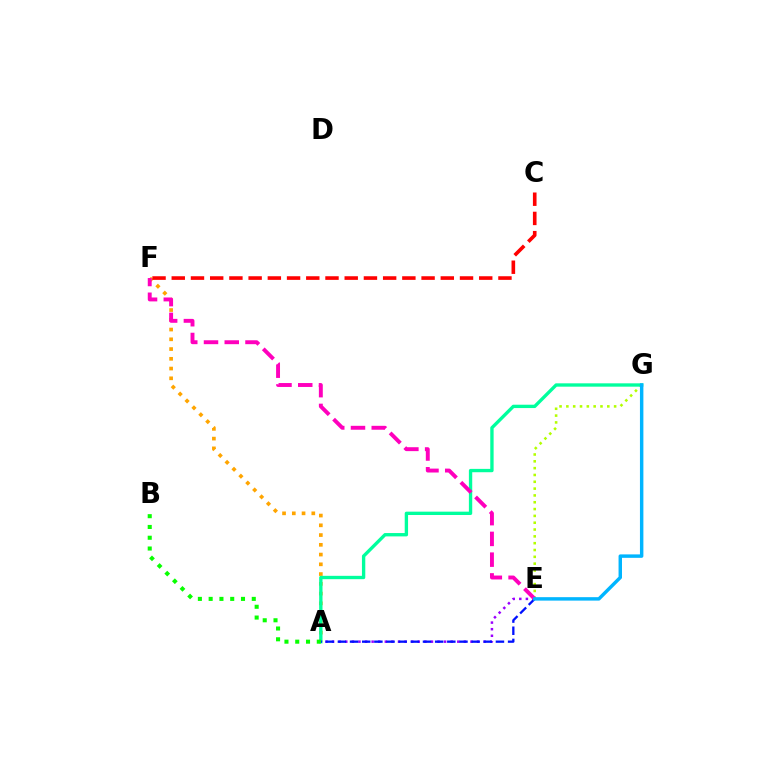{('A', 'F'): [{'color': '#ffa500', 'line_style': 'dotted', 'thickness': 2.65}], ('E', 'G'): [{'color': '#b3ff00', 'line_style': 'dotted', 'thickness': 1.85}, {'color': '#00b5ff', 'line_style': 'solid', 'thickness': 2.48}], ('A', 'E'): [{'color': '#9b00ff', 'line_style': 'dotted', 'thickness': 1.79}, {'color': '#0010ff', 'line_style': 'dashed', 'thickness': 1.65}], ('A', 'G'): [{'color': '#00ff9d', 'line_style': 'solid', 'thickness': 2.41}], ('C', 'F'): [{'color': '#ff0000', 'line_style': 'dashed', 'thickness': 2.61}], ('A', 'B'): [{'color': '#08ff00', 'line_style': 'dotted', 'thickness': 2.93}], ('E', 'F'): [{'color': '#ff00bd', 'line_style': 'dashed', 'thickness': 2.82}]}